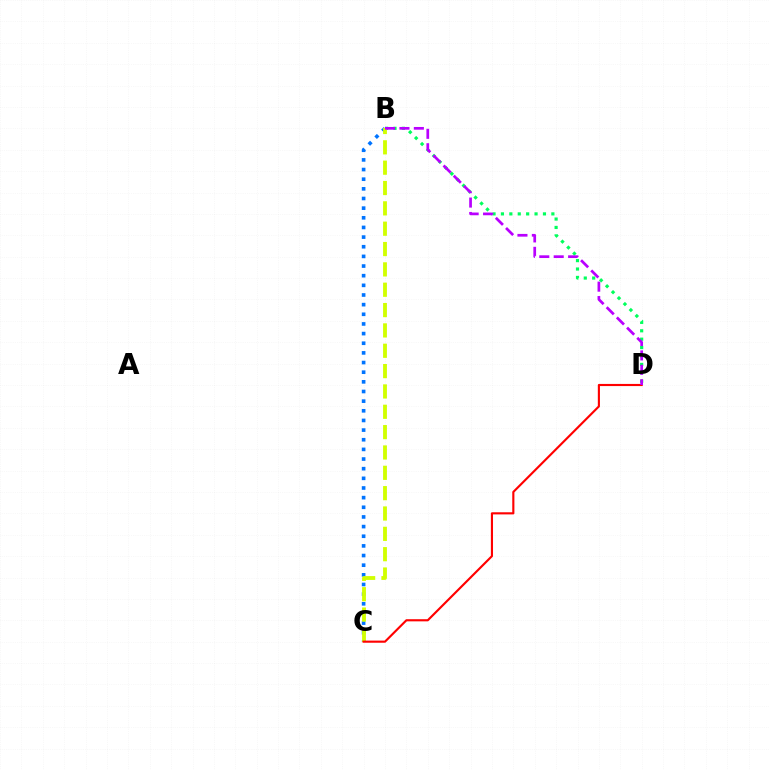{('B', 'D'): [{'color': '#00ff5c', 'line_style': 'dotted', 'thickness': 2.28}, {'color': '#b900ff', 'line_style': 'dashed', 'thickness': 1.96}], ('B', 'C'): [{'color': '#0074ff', 'line_style': 'dotted', 'thickness': 2.62}, {'color': '#d1ff00', 'line_style': 'dashed', 'thickness': 2.76}], ('C', 'D'): [{'color': '#ff0000', 'line_style': 'solid', 'thickness': 1.54}]}